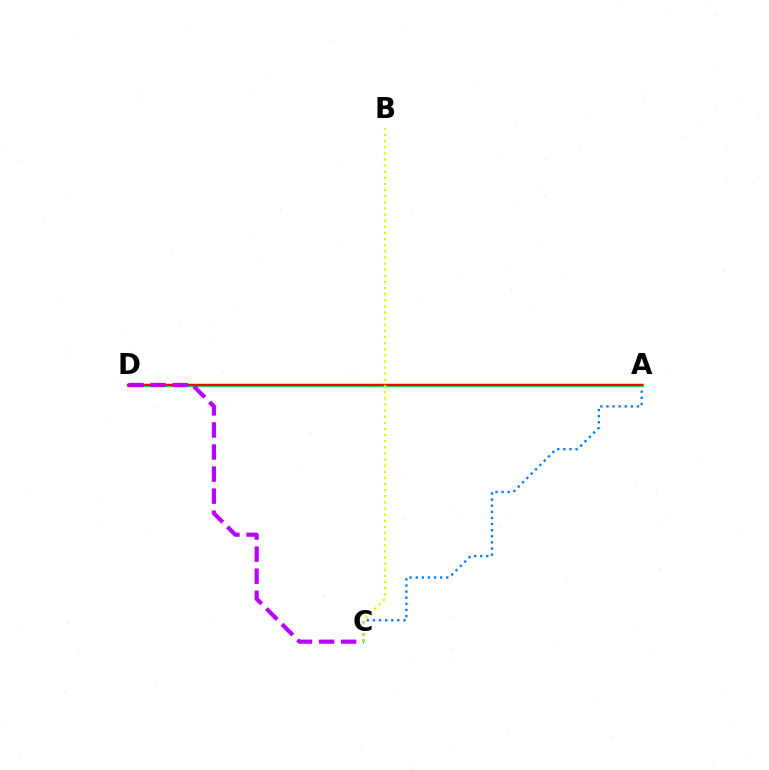{('A', 'C'): [{'color': '#0074ff', 'line_style': 'dotted', 'thickness': 1.66}], ('A', 'D'): [{'color': '#00ff5c', 'line_style': 'solid', 'thickness': 2.5}, {'color': '#ff0000', 'line_style': 'solid', 'thickness': 1.66}], ('C', 'D'): [{'color': '#b900ff', 'line_style': 'dashed', 'thickness': 3.0}], ('B', 'C'): [{'color': '#d1ff00', 'line_style': 'dotted', 'thickness': 1.66}]}